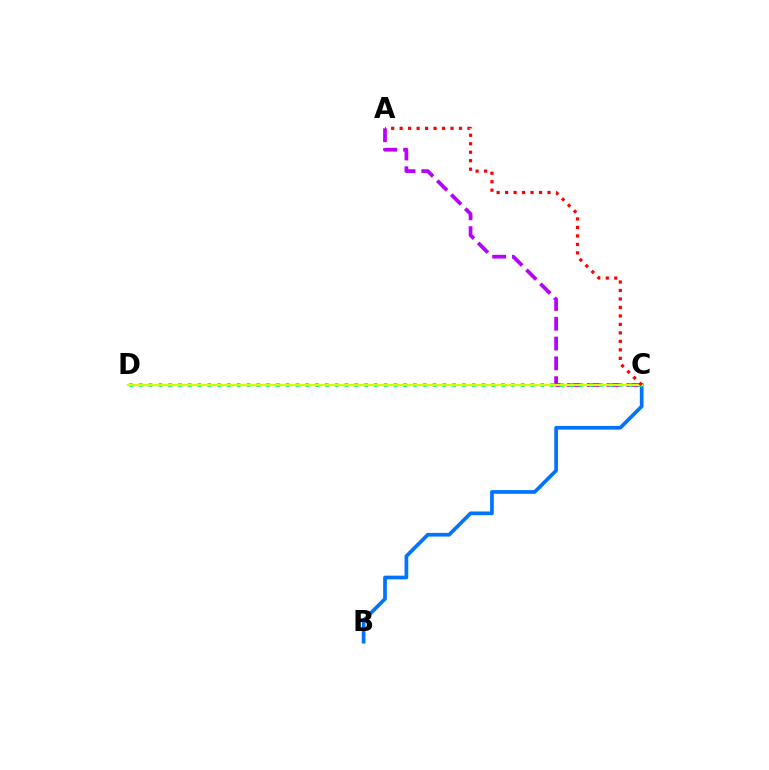{('B', 'C'): [{'color': '#0074ff', 'line_style': 'solid', 'thickness': 2.66}], ('A', 'C'): [{'color': '#b900ff', 'line_style': 'dashed', 'thickness': 2.69}, {'color': '#ff0000', 'line_style': 'dotted', 'thickness': 2.3}], ('C', 'D'): [{'color': '#00ff5c', 'line_style': 'dotted', 'thickness': 2.66}, {'color': '#d1ff00', 'line_style': 'solid', 'thickness': 1.56}]}